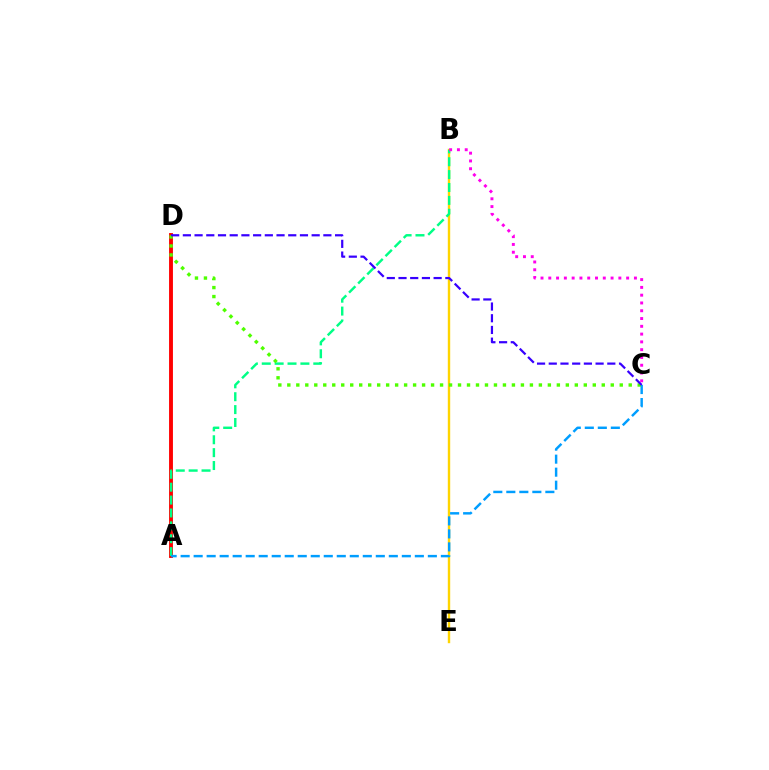{('A', 'D'): [{'color': '#ff0000', 'line_style': 'solid', 'thickness': 2.79}], ('B', 'E'): [{'color': '#ffd500', 'line_style': 'solid', 'thickness': 1.72}], ('A', 'B'): [{'color': '#00ff86', 'line_style': 'dashed', 'thickness': 1.75}], ('A', 'C'): [{'color': '#009eff', 'line_style': 'dashed', 'thickness': 1.77}], ('C', 'D'): [{'color': '#4fff00', 'line_style': 'dotted', 'thickness': 2.44}, {'color': '#3700ff', 'line_style': 'dashed', 'thickness': 1.59}], ('B', 'C'): [{'color': '#ff00ed', 'line_style': 'dotted', 'thickness': 2.12}]}